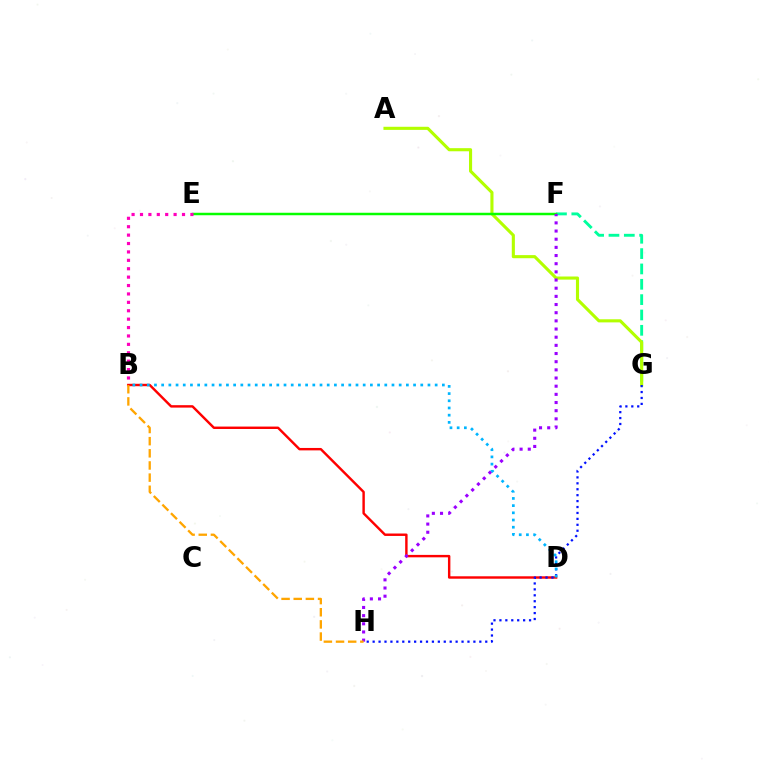{('F', 'G'): [{'color': '#00ff9d', 'line_style': 'dashed', 'thickness': 2.08}], ('A', 'G'): [{'color': '#b3ff00', 'line_style': 'solid', 'thickness': 2.24}], ('E', 'F'): [{'color': '#08ff00', 'line_style': 'solid', 'thickness': 1.79}], ('B', 'E'): [{'color': '#ff00bd', 'line_style': 'dotted', 'thickness': 2.28}], ('B', 'D'): [{'color': '#ff0000', 'line_style': 'solid', 'thickness': 1.74}, {'color': '#00b5ff', 'line_style': 'dotted', 'thickness': 1.96}], ('F', 'H'): [{'color': '#9b00ff', 'line_style': 'dotted', 'thickness': 2.22}], ('B', 'H'): [{'color': '#ffa500', 'line_style': 'dashed', 'thickness': 1.65}], ('G', 'H'): [{'color': '#0010ff', 'line_style': 'dotted', 'thickness': 1.61}]}